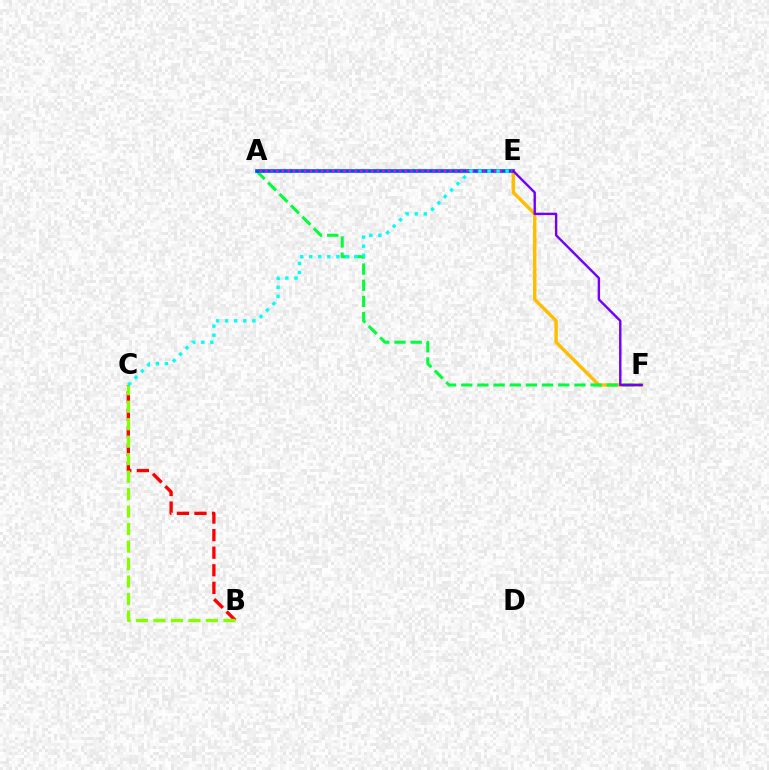{('E', 'F'): [{'color': '#ffbd00', 'line_style': 'solid', 'thickness': 2.44}, {'color': '#7200ff', 'line_style': 'solid', 'thickness': 1.73}], ('A', 'F'): [{'color': '#00ff39', 'line_style': 'dashed', 'thickness': 2.2}], ('B', 'C'): [{'color': '#ff0000', 'line_style': 'dashed', 'thickness': 2.39}, {'color': '#84ff00', 'line_style': 'dashed', 'thickness': 2.37}], ('A', 'E'): [{'color': '#004bff', 'line_style': 'solid', 'thickness': 2.61}, {'color': '#ff00cf', 'line_style': 'dotted', 'thickness': 1.52}], ('C', 'E'): [{'color': '#00fff6', 'line_style': 'dotted', 'thickness': 2.46}]}